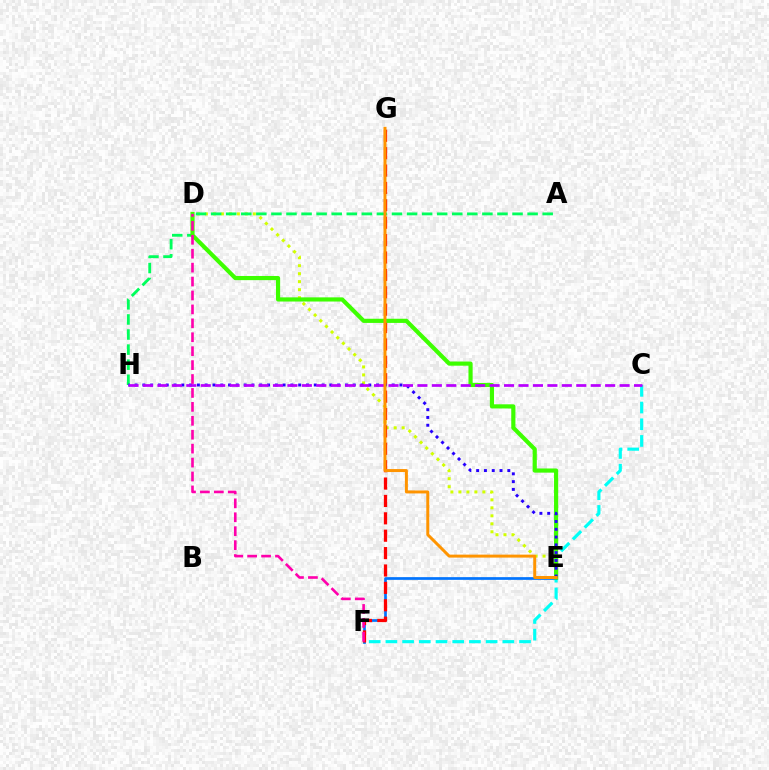{('C', 'F'): [{'color': '#00fff6', 'line_style': 'dashed', 'thickness': 2.27}], ('E', 'F'): [{'color': '#0074ff', 'line_style': 'solid', 'thickness': 1.94}], ('D', 'E'): [{'color': '#d1ff00', 'line_style': 'dotted', 'thickness': 2.17}, {'color': '#3dff00', 'line_style': 'solid', 'thickness': 3.0}], ('A', 'H'): [{'color': '#00ff5c', 'line_style': 'dashed', 'thickness': 2.05}], ('F', 'G'): [{'color': '#ff0000', 'line_style': 'dashed', 'thickness': 2.36}], ('E', 'H'): [{'color': '#2500ff', 'line_style': 'dotted', 'thickness': 2.12}], ('D', 'F'): [{'color': '#ff00ac', 'line_style': 'dashed', 'thickness': 1.89}], ('C', 'H'): [{'color': '#b900ff', 'line_style': 'dashed', 'thickness': 1.96}], ('E', 'G'): [{'color': '#ff9400', 'line_style': 'solid', 'thickness': 2.14}]}